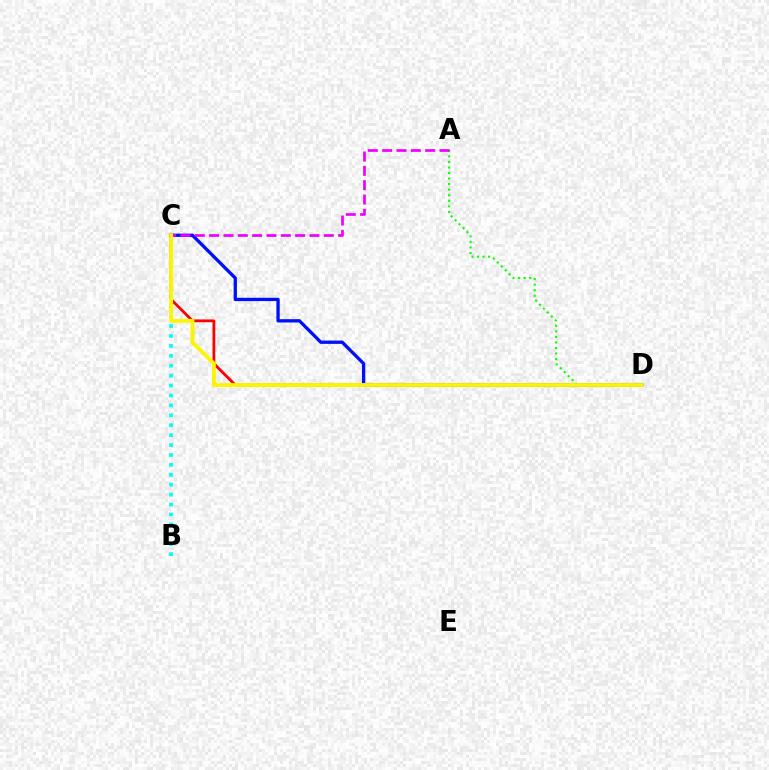{('B', 'C'): [{'color': '#00fff6', 'line_style': 'dotted', 'thickness': 2.69}], ('C', 'D'): [{'color': '#ff0000', 'line_style': 'solid', 'thickness': 2.01}, {'color': '#0010ff', 'line_style': 'solid', 'thickness': 2.39}, {'color': '#fcf500', 'line_style': 'solid', 'thickness': 2.77}], ('A', 'D'): [{'color': '#08ff00', 'line_style': 'dotted', 'thickness': 1.51}], ('A', 'C'): [{'color': '#ee00ff', 'line_style': 'dashed', 'thickness': 1.95}]}